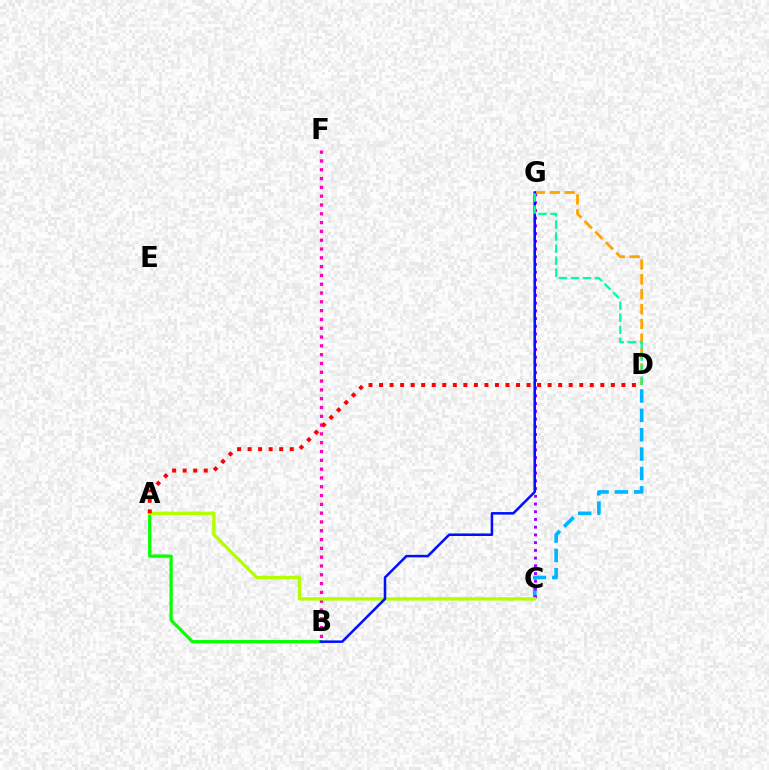{('A', 'B'): [{'color': '#08ff00', 'line_style': 'solid', 'thickness': 2.32}], ('D', 'G'): [{'color': '#ffa500', 'line_style': 'dashed', 'thickness': 2.02}, {'color': '#00ff9d', 'line_style': 'dashed', 'thickness': 1.64}], ('C', 'D'): [{'color': '#00b5ff', 'line_style': 'dashed', 'thickness': 2.63}], ('B', 'F'): [{'color': '#ff00bd', 'line_style': 'dotted', 'thickness': 2.39}], ('C', 'G'): [{'color': '#9b00ff', 'line_style': 'dotted', 'thickness': 2.1}], ('A', 'C'): [{'color': '#b3ff00', 'line_style': 'solid', 'thickness': 2.45}], ('A', 'D'): [{'color': '#ff0000', 'line_style': 'dotted', 'thickness': 2.86}], ('B', 'G'): [{'color': '#0010ff', 'line_style': 'solid', 'thickness': 1.82}]}